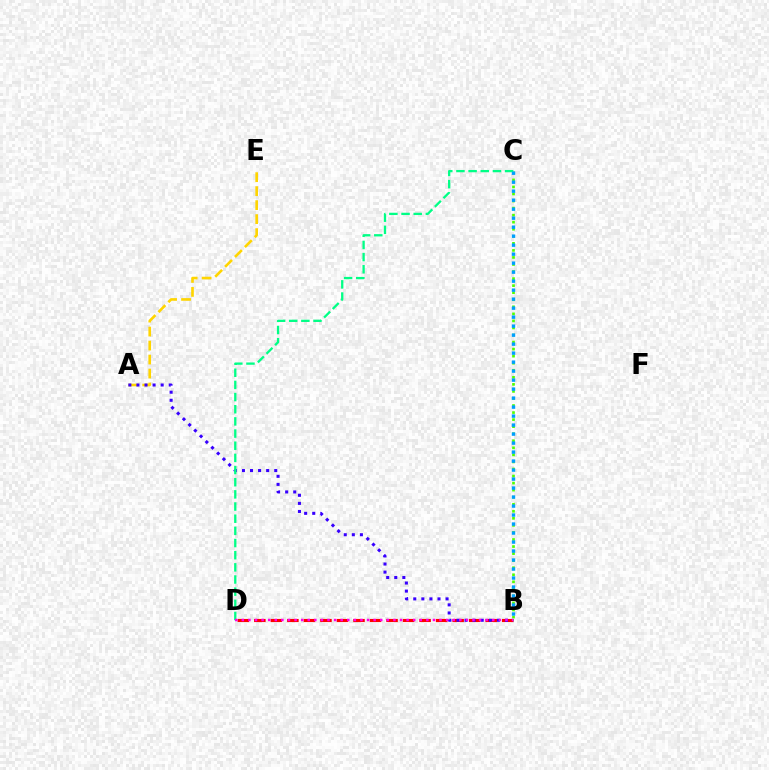{('B', 'D'): [{'color': '#ff0000', 'line_style': 'dashed', 'thickness': 2.25}, {'color': '#ff00ed', 'line_style': 'dotted', 'thickness': 1.79}], ('A', 'E'): [{'color': '#ffd500', 'line_style': 'dashed', 'thickness': 1.9}], ('B', 'C'): [{'color': '#4fff00', 'line_style': 'dotted', 'thickness': 1.92}, {'color': '#009eff', 'line_style': 'dotted', 'thickness': 2.44}], ('A', 'B'): [{'color': '#3700ff', 'line_style': 'dotted', 'thickness': 2.19}], ('C', 'D'): [{'color': '#00ff86', 'line_style': 'dashed', 'thickness': 1.65}]}